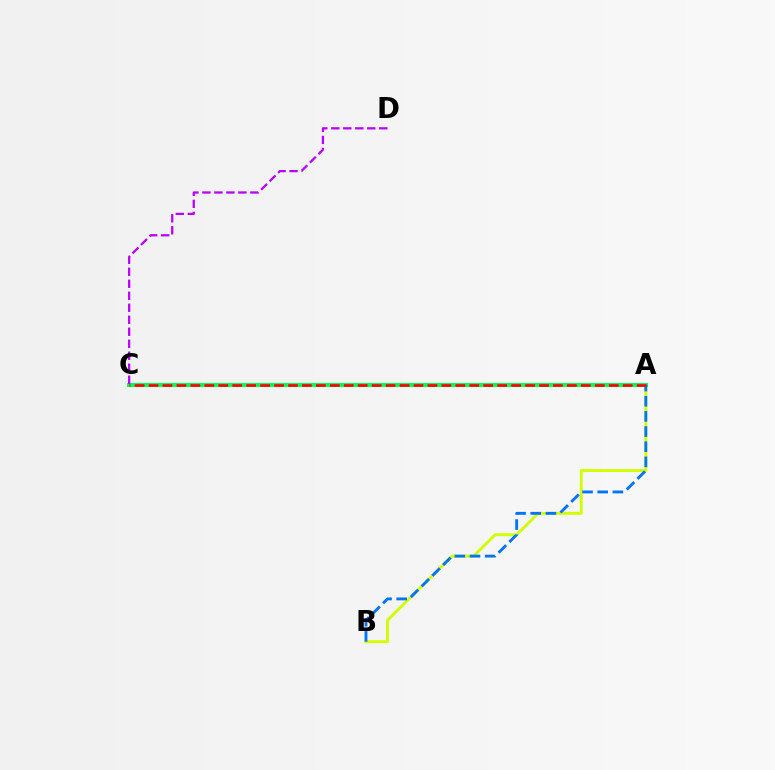{('A', 'B'): [{'color': '#d1ff00', 'line_style': 'solid', 'thickness': 2.08}, {'color': '#0074ff', 'line_style': 'dashed', 'thickness': 2.06}], ('A', 'C'): [{'color': '#00ff5c', 'line_style': 'solid', 'thickness': 2.92}, {'color': '#ff0000', 'line_style': 'dashed', 'thickness': 1.89}], ('C', 'D'): [{'color': '#b900ff', 'line_style': 'dashed', 'thickness': 1.63}]}